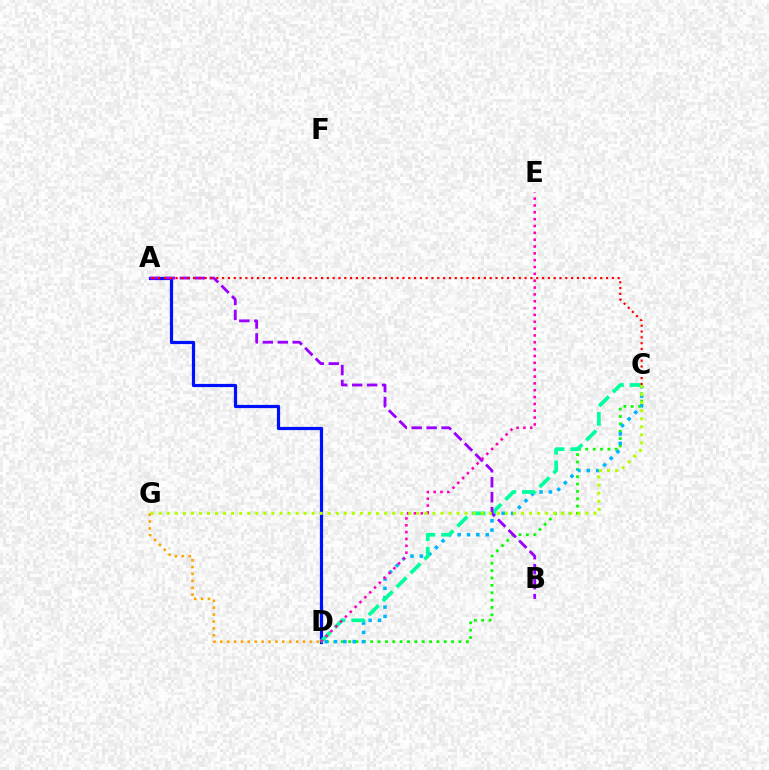{('A', 'D'): [{'color': '#0010ff', 'line_style': 'solid', 'thickness': 2.3}], ('C', 'D'): [{'color': '#08ff00', 'line_style': 'dotted', 'thickness': 2.0}, {'color': '#00b5ff', 'line_style': 'dotted', 'thickness': 2.54}, {'color': '#00ff9d', 'line_style': 'dashed', 'thickness': 2.67}], ('A', 'B'): [{'color': '#9b00ff', 'line_style': 'dashed', 'thickness': 2.03}], ('A', 'C'): [{'color': '#ff0000', 'line_style': 'dotted', 'thickness': 1.58}], ('D', 'G'): [{'color': '#ffa500', 'line_style': 'dotted', 'thickness': 1.87}], ('D', 'E'): [{'color': '#ff00bd', 'line_style': 'dotted', 'thickness': 1.86}], ('C', 'G'): [{'color': '#b3ff00', 'line_style': 'dotted', 'thickness': 2.19}]}